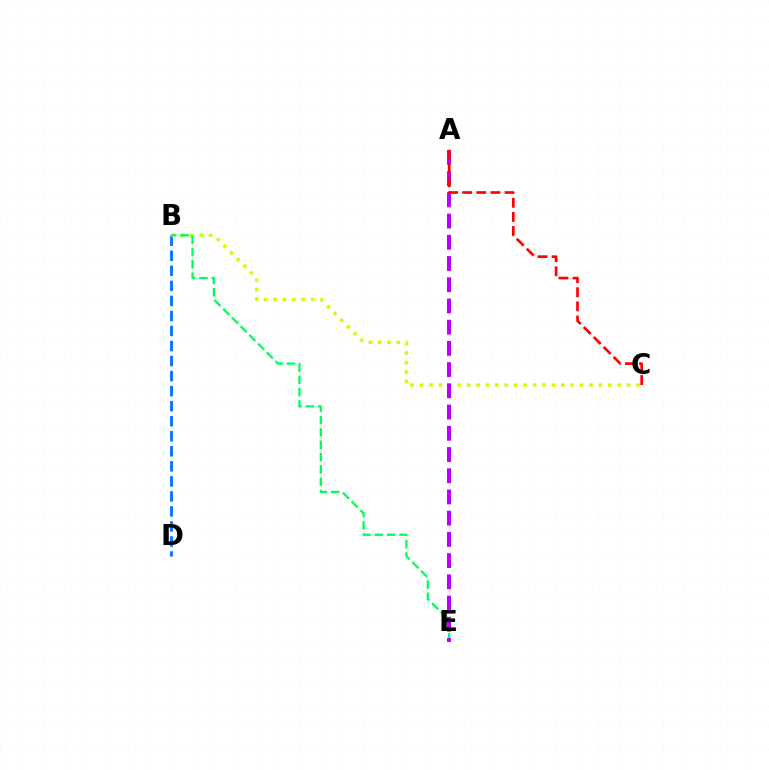{('B', 'D'): [{'color': '#0074ff', 'line_style': 'dashed', 'thickness': 2.04}], ('B', 'C'): [{'color': '#d1ff00', 'line_style': 'dotted', 'thickness': 2.56}], ('B', 'E'): [{'color': '#00ff5c', 'line_style': 'dashed', 'thickness': 1.67}], ('A', 'E'): [{'color': '#b900ff', 'line_style': 'dashed', 'thickness': 2.88}], ('A', 'C'): [{'color': '#ff0000', 'line_style': 'dashed', 'thickness': 1.92}]}